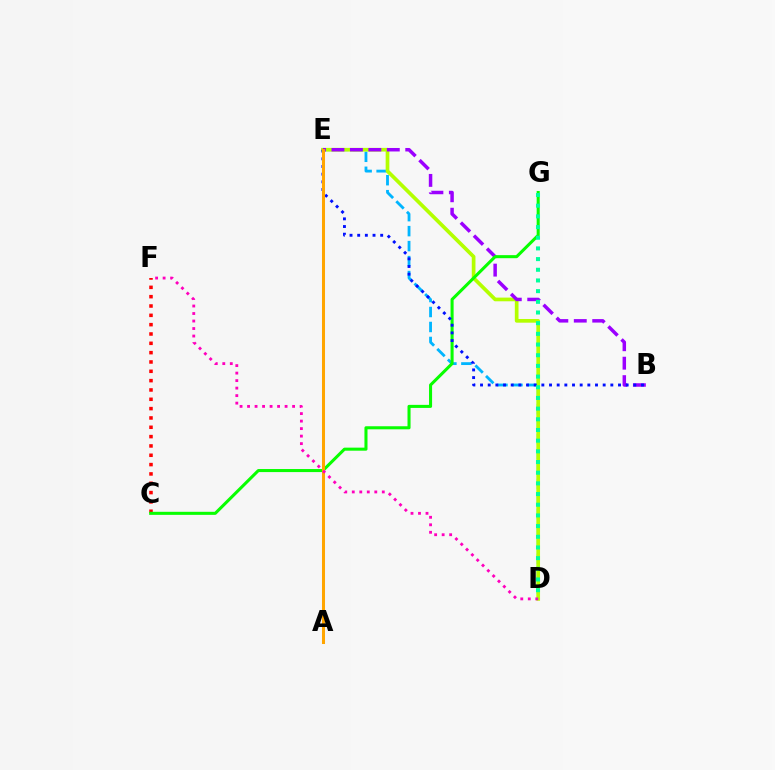{('D', 'E'): [{'color': '#00b5ff', 'line_style': 'dashed', 'thickness': 2.03}, {'color': '#b3ff00', 'line_style': 'solid', 'thickness': 2.66}], ('B', 'E'): [{'color': '#9b00ff', 'line_style': 'dashed', 'thickness': 2.51}, {'color': '#0010ff', 'line_style': 'dotted', 'thickness': 2.08}], ('C', 'F'): [{'color': '#ff0000', 'line_style': 'dotted', 'thickness': 2.53}], ('C', 'G'): [{'color': '#08ff00', 'line_style': 'solid', 'thickness': 2.2}], ('A', 'E'): [{'color': '#ffa500', 'line_style': 'solid', 'thickness': 2.18}], ('D', 'F'): [{'color': '#ff00bd', 'line_style': 'dotted', 'thickness': 2.04}], ('D', 'G'): [{'color': '#00ff9d', 'line_style': 'dotted', 'thickness': 2.9}]}